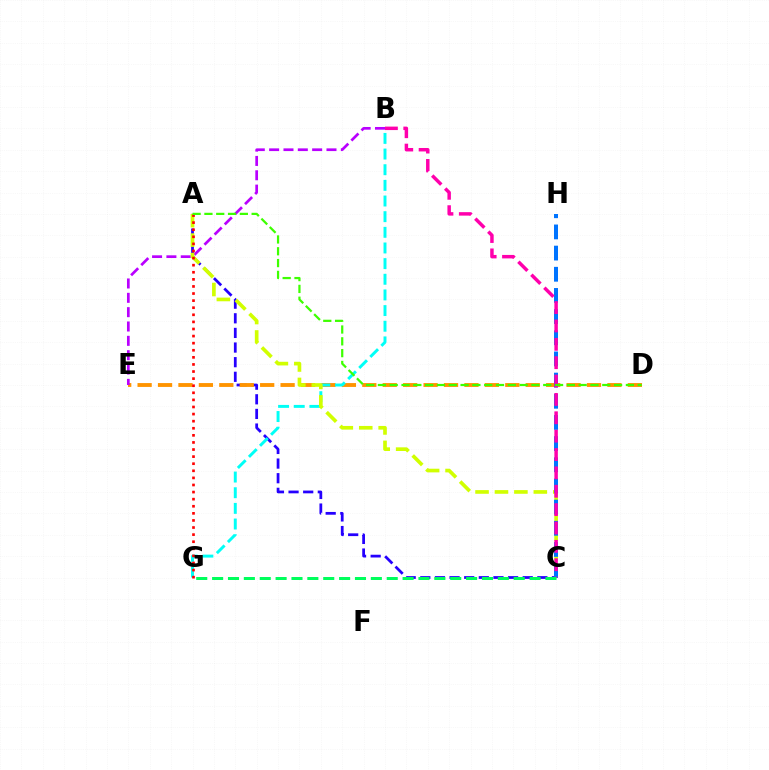{('A', 'C'): [{'color': '#2500ff', 'line_style': 'dashed', 'thickness': 1.99}, {'color': '#d1ff00', 'line_style': 'dashed', 'thickness': 2.64}], ('D', 'E'): [{'color': '#ff9400', 'line_style': 'dashed', 'thickness': 2.78}], ('B', 'G'): [{'color': '#00fff6', 'line_style': 'dashed', 'thickness': 2.13}], ('B', 'E'): [{'color': '#b900ff', 'line_style': 'dashed', 'thickness': 1.95}], ('C', 'H'): [{'color': '#0074ff', 'line_style': 'dashed', 'thickness': 2.88}], ('B', 'C'): [{'color': '#ff00ac', 'line_style': 'dashed', 'thickness': 2.49}], ('C', 'G'): [{'color': '#00ff5c', 'line_style': 'dashed', 'thickness': 2.16}], ('A', 'G'): [{'color': '#ff0000', 'line_style': 'dotted', 'thickness': 1.93}], ('A', 'D'): [{'color': '#3dff00', 'line_style': 'dashed', 'thickness': 1.6}]}